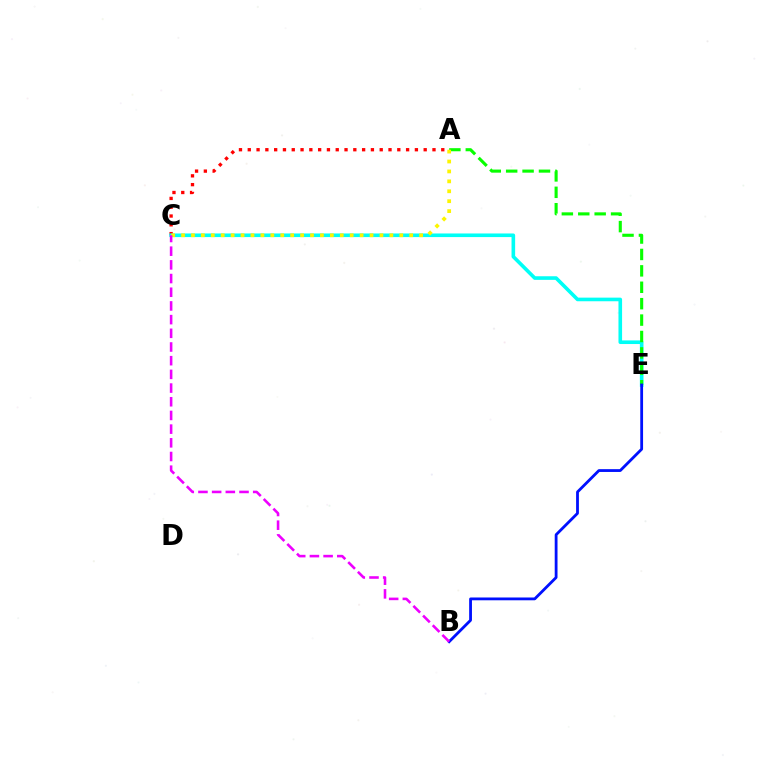{('A', 'C'): [{'color': '#ff0000', 'line_style': 'dotted', 'thickness': 2.39}, {'color': '#fcf500', 'line_style': 'dotted', 'thickness': 2.7}], ('C', 'E'): [{'color': '#00fff6', 'line_style': 'solid', 'thickness': 2.6}], ('A', 'E'): [{'color': '#08ff00', 'line_style': 'dashed', 'thickness': 2.23}], ('B', 'E'): [{'color': '#0010ff', 'line_style': 'solid', 'thickness': 2.02}], ('B', 'C'): [{'color': '#ee00ff', 'line_style': 'dashed', 'thickness': 1.86}]}